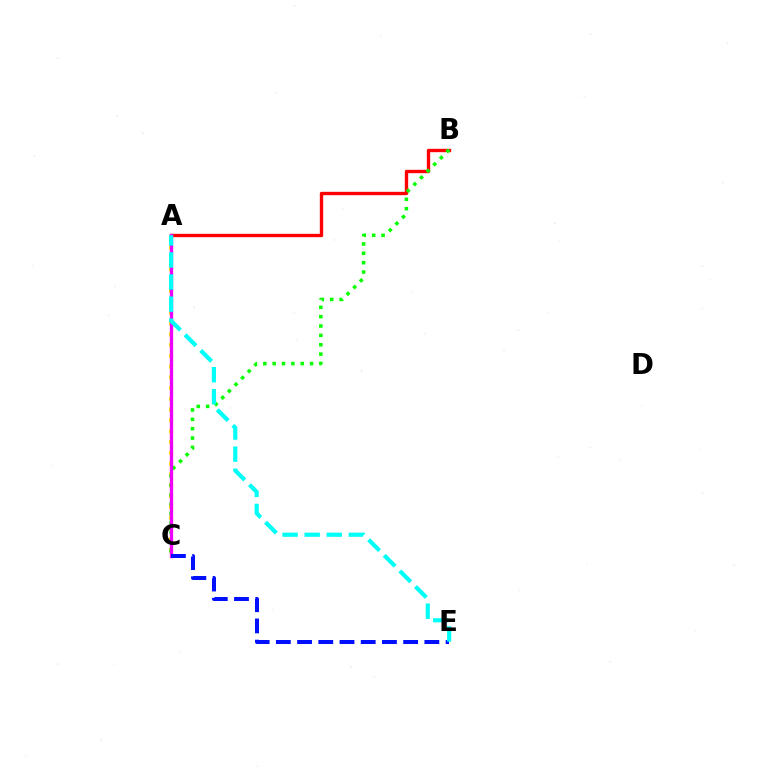{('A', 'C'): [{'color': '#fcf500', 'line_style': 'dotted', 'thickness': 2.93}, {'color': '#ee00ff', 'line_style': 'solid', 'thickness': 2.37}], ('A', 'B'): [{'color': '#ff0000', 'line_style': 'solid', 'thickness': 2.41}], ('B', 'C'): [{'color': '#08ff00', 'line_style': 'dotted', 'thickness': 2.54}], ('C', 'E'): [{'color': '#0010ff', 'line_style': 'dashed', 'thickness': 2.88}], ('A', 'E'): [{'color': '#00fff6', 'line_style': 'dashed', 'thickness': 3.0}]}